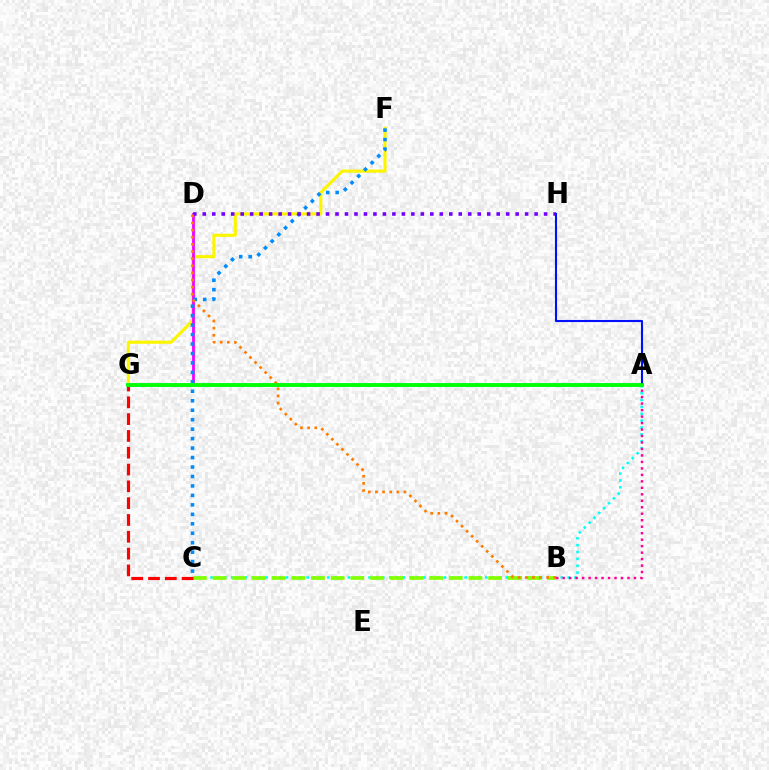{('A', 'C'): [{'color': '#00fff6', 'line_style': 'dotted', 'thickness': 1.87}], ('F', 'G'): [{'color': '#fcf500', 'line_style': 'solid', 'thickness': 2.25}], ('D', 'G'): [{'color': '#ee00ff', 'line_style': 'solid', 'thickness': 2.0}], ('C', 'F'): [{'color': '#008cff', 'line_style': 'dotted', 'thickness': 2.57}], ('B', 'C'): [{'color': '#84ff00', 'line_style': 'dashed', 'thickness': 2.67}], ('C', 'G'): [{'color': '#ff0000', 'line_style': 'dashed', 'thickness': 2.28}], ('D', 'H'): [{'color': '#7200ff', 'line_style': 'dotted', 'thickness': 2.58}], ('A', 'G'): [{'color': '#00ff74', 'line_style': 'solid', 'thickness': 2.82}, {'color': '#08ff00', 'line_style': 'solid', 'thickness': 2.53}], ('A', 'H'): [{'color': '#0010ff', 'line_style': 'solid', 'thickness': 1.52}], ('A', 'B'): [{'color': '#ff0094', 'line_style': 'dotted', 'thickness': 1.76}], ('B', 'D'): [{'color': '#ff7c00', 'line_style': 'dotted', 'thickness': 1.94}]}